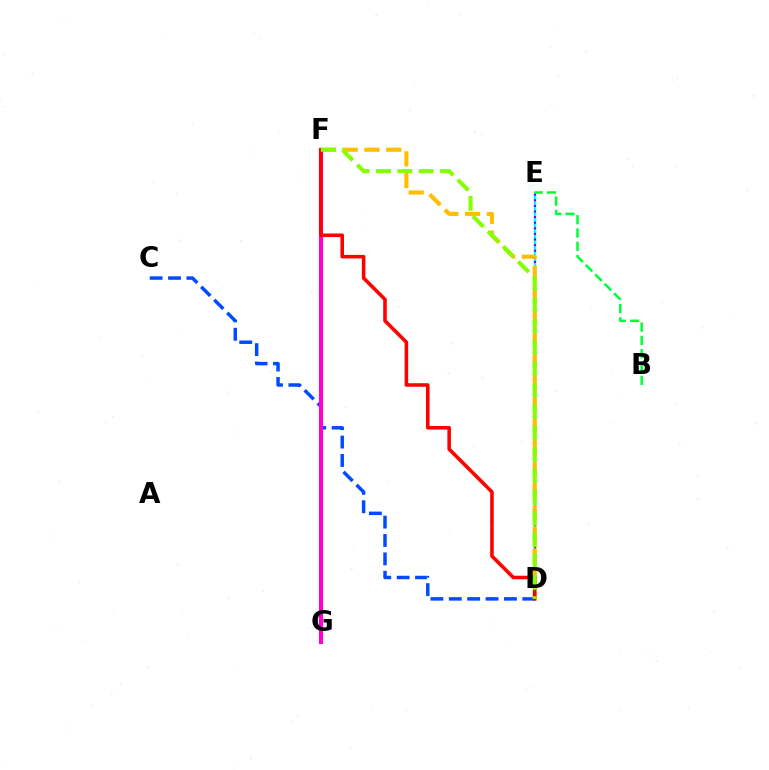{('D', 'E'): [{'color': '#00fff6', 'line_style': 'solid', 'thickness': 1.68}, {'color': '#7200ff', 'line_style': 'dotted', 'thickness': 1.52}], ('C', 'D'): [{'color': '#004bff', 'line_style': 'dashed', 'thickness': 2.5}], ('D', 'F'): [{'color': '#ffbd00', 'line_style': 'dashed', 'thickness': 2.96}, {'color': '#ff0000', 'line_style': 'solid', 'thickness': 2.57}, {'color': '#84ff00', 'line_style': 'dashed', 'thickness': 2.9}], ('B', 'E'): [{'color': '#00ff39', 'line_style': 'dashed', 'thickness': 1.81}], ('F', 'G'): [{'color': '#ff00cf', 'line_style': 'solid', 'thickness': 2.97}]}